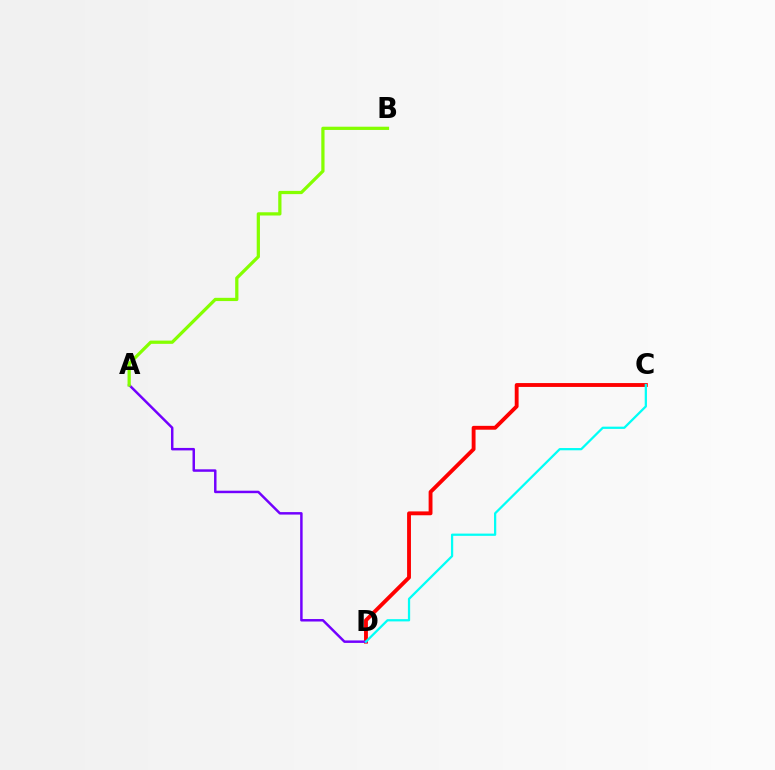{('C', 'D'): [{'color': '#ff0000', 'line_style': 'solid', 'thickness': 2.78}, {'color': '#00fff6', 'line_style': 'solid', 'thickness': 1.62}], ('A', 'D'): [{'color': '#7200ff', 'line_style': 'solid', 'thickness': 1.78}], ('A', 'B'): [{'color': '#84ff00', 'line_style': 'solid', 'thickness': 2.33}]}